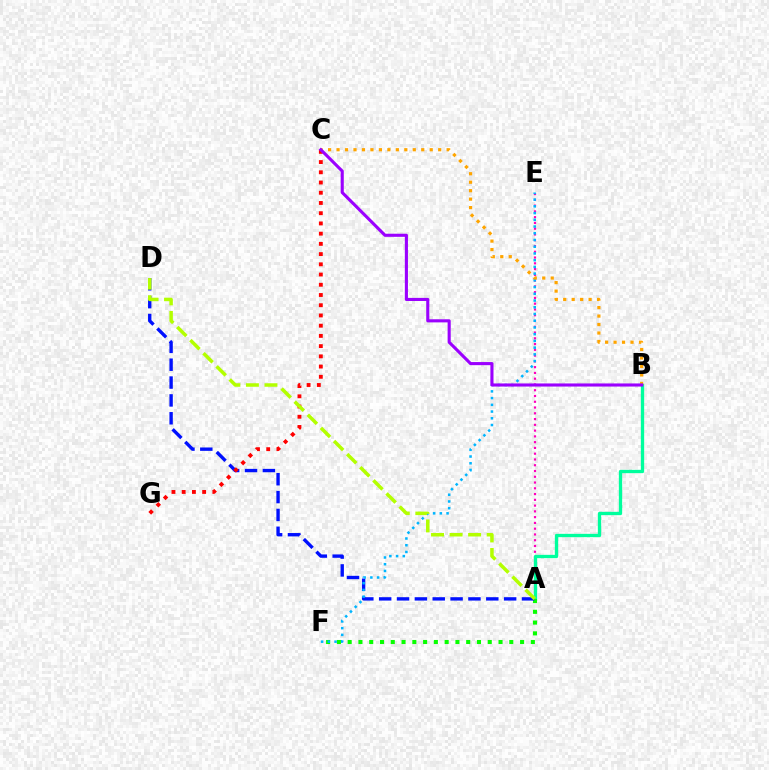{('A', 'E'): [{'color': '#ff00bd', 'line_style': 'dotted', 'thickness': 1.57}], ('A', 'B'): [{'color': '#00ff9d', 'line_style': 'solid', 'thickness': 2.38}], ('A', 'F'): [{'color': '#08ff00', 'line_style': 'dotted', 'thickness': 2.93}], ('A', 'D'): [{'color': '#0010ff', 'line_style': 'dashed', 'thickness': 2.43}, {'color': '#b3ff00', 'line_style': 'dashed', 'thickness': 2.52}], ('E', 'F'): [{'color': '#00b5ff', 'line_style': 'dotted', 'thickness': 1.83}], ('C', 'G'): [{'color': '#ff0000', 'line_style': 'dotted', 'thickness': 2.78}], ('B', 'C'): [{'color': '#ffa500', 'line_style': 'dotted', 'thickness': 2.3}, {'color': '#9b00ff', 'line_style': 'solid', 'thickness': 2.23}]}